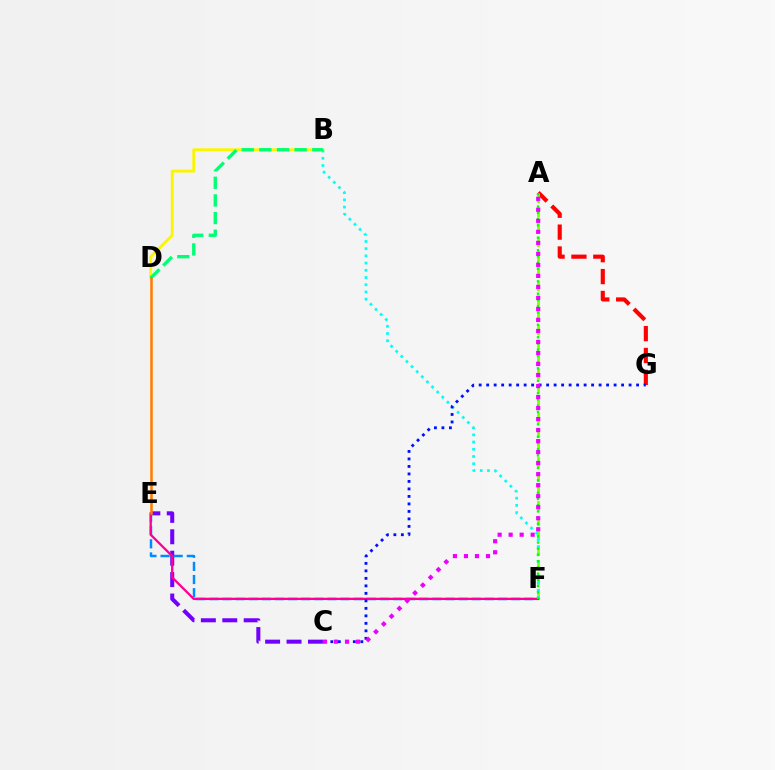{('A', 'G'): [{'color': '#ff0000', 'line_style': 'dashed', 'thickness': 2.97}], ('A', 'F'): [{'color': '#84ff00', 'line_style': 'dashed', 'thickness': 2.0}, {'color': '#08ff00', 'line_style': 'dotted', 'thickness': 1.69}], ('C', 'E'): [{'color': '#7200ff', 'line_style': 'dashed', 'thickness': 2.91}], ('B', 'D'): [{'color': '#fcf500', 'line_style': 'solid', 'thickness': 2.06}, {'color': '#00ff74', 'line_style': 'dashed', 'thickness': 2.4}], ('B', 'F'): [{'color': '#00fff6', 'line_style': 'dotted', 'thickness': 1.96}], ('E', 'F'): [{'color': '#008cff', 'line_style': 'dashed', 'thickness': 1.78}, {'color': '#ff0094', 'line_style': 'solid', 'thickness': 1.67}], ('C', 'G'): [{'color': '#0010ff', 'line_style': 'dotted', 'thickness': 2.04}], ('D', 'E'): [{'color': '#ff7c00', 'line_style': 'solid', 'thickness': 1.83}], ('A', 'C'): [{'color': '#ee00ff', 'line_style': 'dotted', 'thickness': 2.99}]}